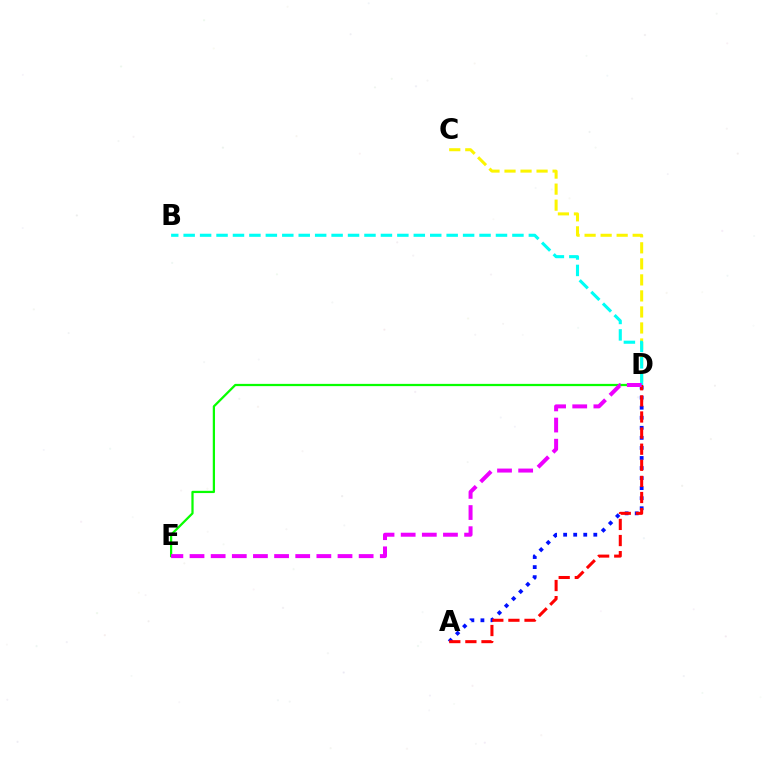{('C', 'D'): [{'color': '#fcf500', 'line_style': 'dashed', 'thickness': 2.18}], ('A', 'D'): [{'color': '#0010ff', 'line_style': 'dotted', 'thickness': 2.73}, {'color': '#ff0000', 'line_style': 'dashed', 'thickness': 2.19}], ('D', 'E'): [{'color': '#08ff00', 'line_style': 'solid', 'thickness': 1.62}, {'color': '#ee00ff', 'line_style': 'dashed', 'thickness': 2.87}], ('B', 'D'): [{'color': '#00fff6', 'line_style': 'dashed', 'thickness': 2.23}]}